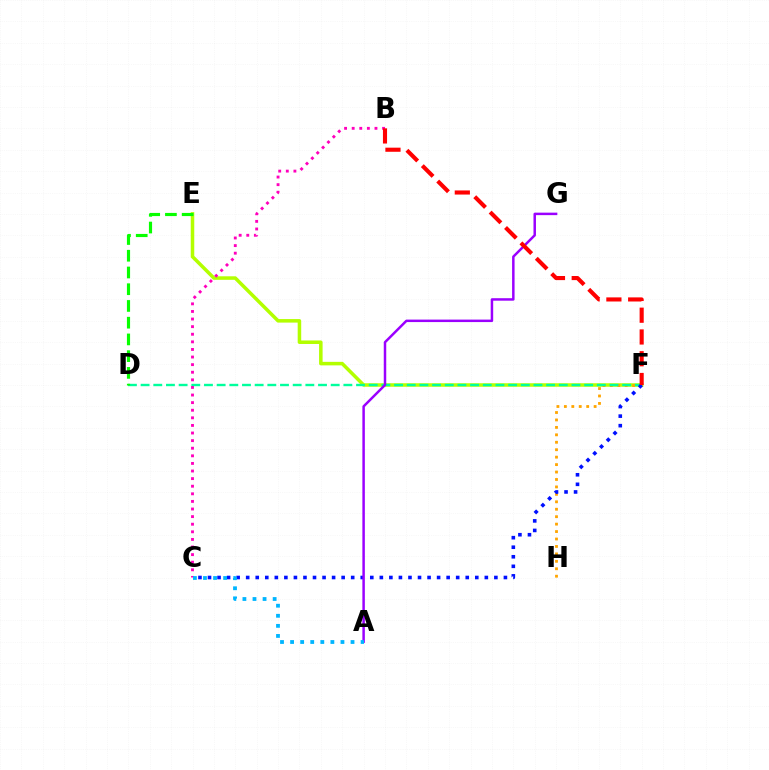{('E', 'F'): [{'color': '#b3ff00', 'line_style': 'solid', 'thickness': 2.54}], ('F', 'H'): [{'color': '#ffa500', 'line_style': 'dotted', 'thickness': 2.02}], ('D', 'F'): [{'color': '#00ff9d', 'line_style': 'dashed', 'thickness': 1.72}], ('B', 'C'): [{'color': '#ff00bd', 'line_style': 'dotted', 'thickness': 2.06}], ('C', 'F'): [{'color': '#0010ff', 'line_style': 'dotted', 'thickness': 2.59}], ('A', 'G'): [{'color': '#9b00ff', 'line_style': 'solid', 'thickness': 1.79}], ('A', 'C'): [{'color': '#00b5ff', 'line_style': 'dotted', 'thickness': 2.74}], ('B', 'F'): [{'color': '#ff0000', 'line_style': 'dashed', 'thickness': 2.96}], ('D', 'E'): [{'color': '#08ff00', 'line_style': 'dashed', 'thickness': 2.27}]}